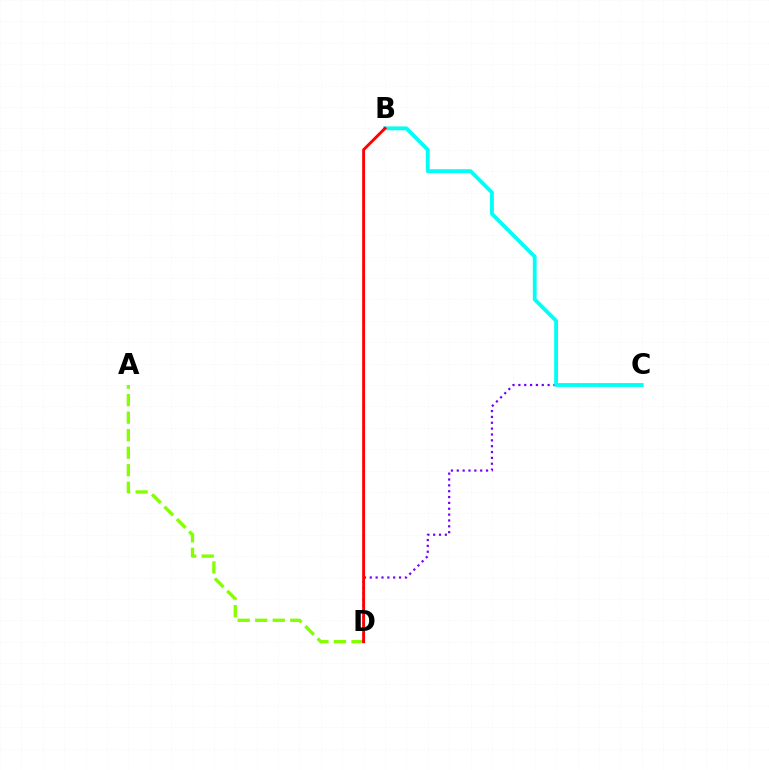{('A', 'D'): [{'color': '#84ff00', 'line_style': 'dashed', 'thickness': 2.38}], ('C', 'D'): [{'color': '#7200ff', 'line_style': 'dotted', 'thickness': 1.59}], ('B', 'C'): [{'color': '#00fff6', 'line_style': 'solid', 'thickness': 2.76}], ('B', 'D'): [{'color': '#ff0000', 'line_style': 'solid', 'thickness': 2.07}]}